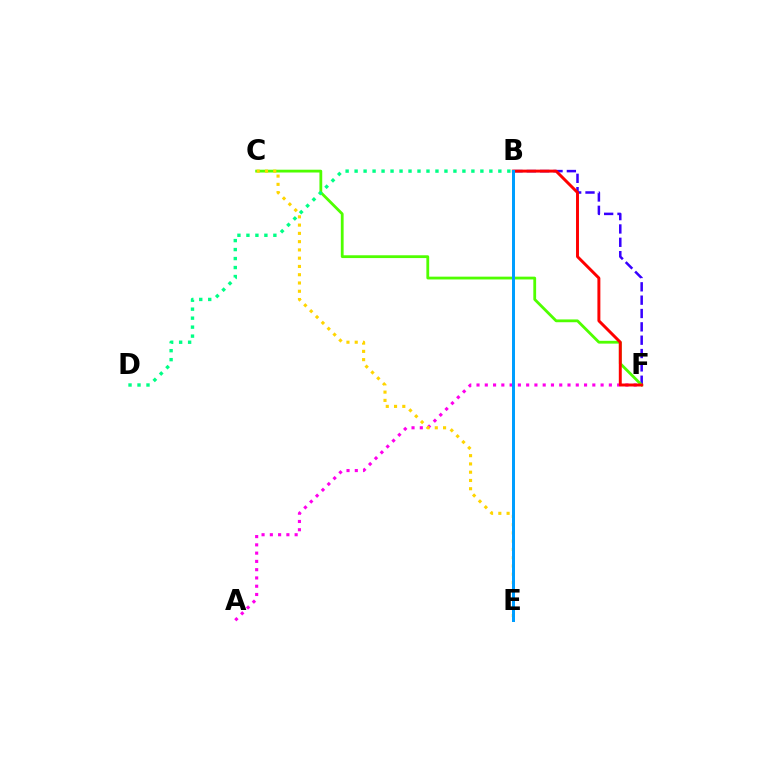{('B', 'F'): [{'color': '#3700ff', 'line_style': 'dashed', 'thickness': 1.81}, {'color': '#ff0000', 'line_style': 'solid', 'thickness': 2.12}], ('A', 'F'): [{'color': '#ff00ed', 'line_style': 'dotted', 'thickness': 2.25}], ('C', 'F'): [{'color': '#4fff00', 'line_style': 'solid', 'thickness': 2.01}], ('C', 'E'): [{'color': '#ffd500', 'line_style': 'dotted', 'thickness': 2.25}], ('B', 'E'): [{'color': '#009eff', 'line_style': 'solid', 'thickness': 2.16}], ('B', 'D'): [{'color': '#00ff86', 'line_style': 'dotted', 'thickness': 2.44}]}